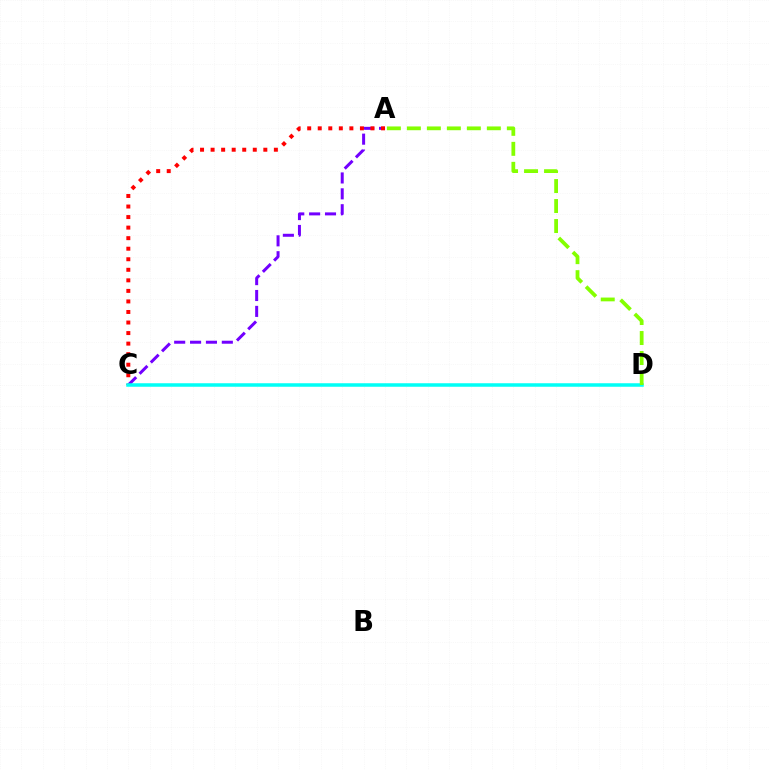{('A', 'C'): [{'color': '#7200ff', 'line_style': 'dashed', 'thickness': 2.16}, {'color': '#ff0000', 'line_style': 'dotted', 'thickness': 2.87}], ('C', 'D'): [{'color': '#00fff6', 'line_style': 'solid', 'thickness': 2.52}], ('A', 'D'): [{'color': '#84ff00', 'line_style': 'dashed', 'thickness': 2.72}]}